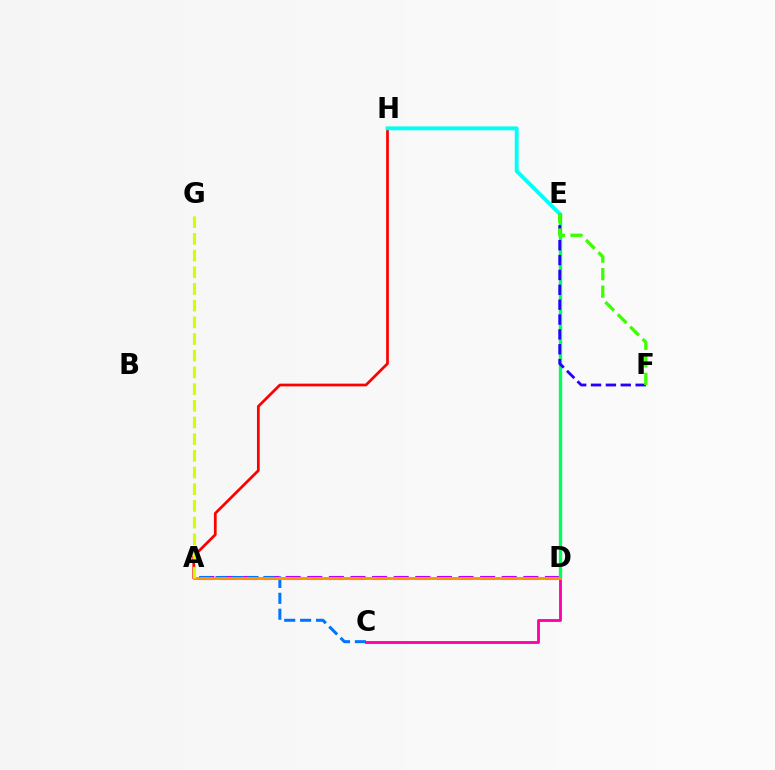{('A', 'D'): [{'color': '#b900ff', 'line_style': 'dashed', 'thickness': 2.94}, {'color': '#ff9400', 'line_style': 'solid', 'thickness': 2.12}], ('D', 'E'): [{'color': '#00ff5c', 'line_style': 'solid', 'thickness': 2.4}], ('A', 'C'): [{'color': '#0074ff', 'line_style': 'dashed', 'thickness': 2.16}], ('A', 'H'): [{'color': '#ff0000', 'line_style': 'solid', 'thickness': 1.97}], ('C', 'D'): [{'color': '#ff00ac', 'line_style': 'solid', 'thickness': 2.05}], ('E', 'H'): [{'color': '#00fff6', 'line_style': 'solid', 'thickness': 2.79}], ('E', 'F'): [{'color': '#2500ff', 'line_style': 'dashed', 'thickness': 2.02}, {'color': '#3dff00', 'line_style': 'dashed', 'thickness': 2.38}], ('A', 'G'): [{'color': '#d1ff00', 'line_style': 'dashed', 'thickness': 2.27}]}